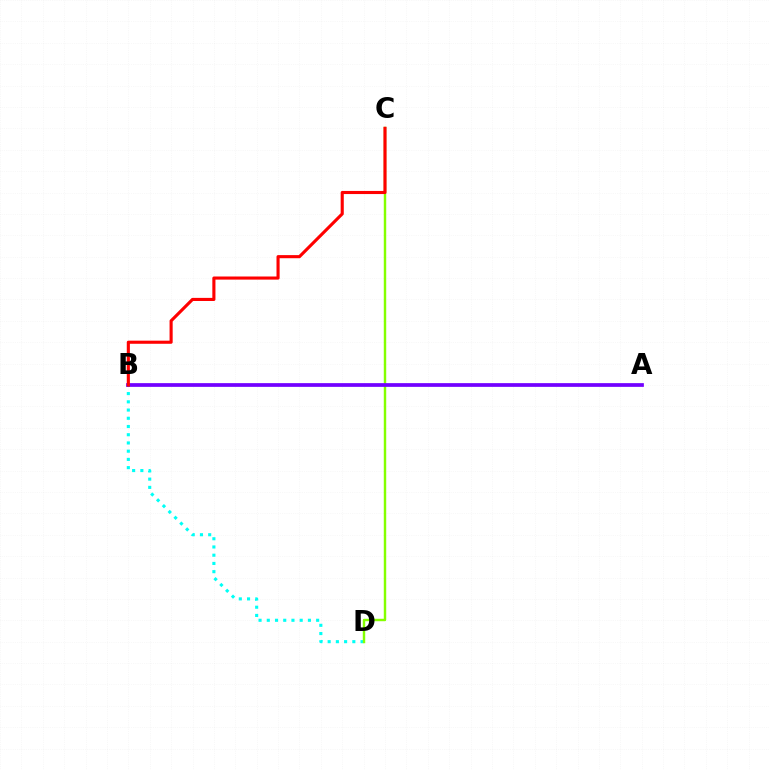{('B', 'D'): [{'color': '#00fff6', 'line_style': 'dotted', 'thickness': 2.24}], ('C', 'D'): [{'color': '#84ff00', 'line_style': 'solid', 'thickness': 1.75}], ('A', 'B'): [{'color': '#7200ff', 'line_style': 'solid', 'thickness': 2.68}], ('B', 'C'): [{'color': '#ff0000', 'line_style': 'solid', 'thickness': 2.24}]}